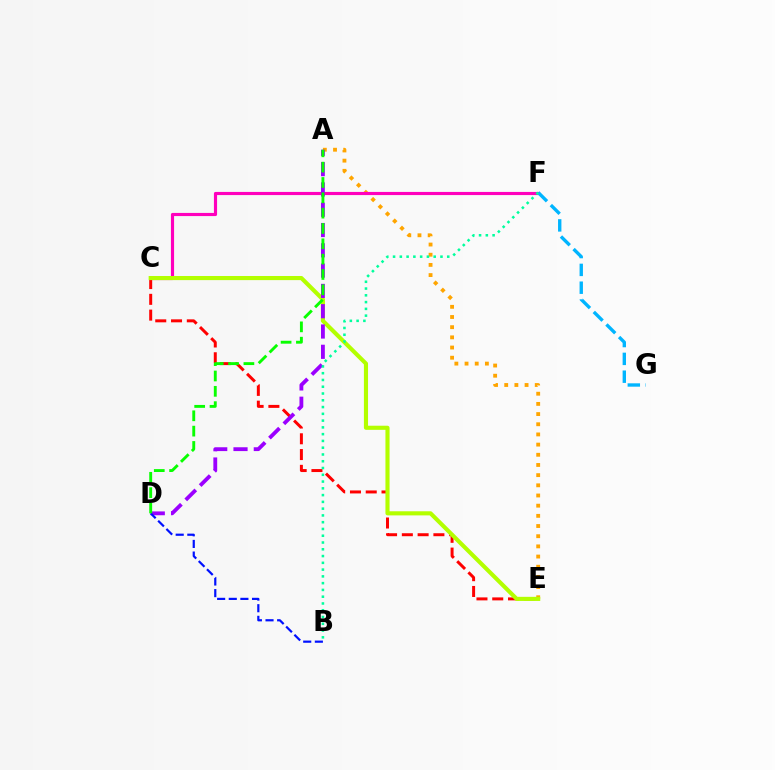{('A', 'E'): [{'color': '#ffa500', 'line_style': 'dotted', 'thickness': 2.77}], ('C', 'F'): [{'color': '#ff00bd', 'line_style': 'solid', 'thickness': 2.27}], ('C', 'E'): [{'color': '#ff0000', 'line_style': 'dashed', 'thickness': 2.14}, {'color': '#b3ff00', 'line_style': 'solid', 'thickness': 2.96}], ('A', 'D'): [{'color': '#9b00ff', 'line_style': 'dashed', 'thickness': 2.76}, {'color': '#08ff00', 'line_style': 'dashed', 'thickness': 2.08}], ('F', 'G'): [{'color': '#00b5ff', 'line_style': 'dashed', 'thickness': 2.42}], ('B', 'D'): [{'color': '#0010ff', 'line_style': 'dashed', 'thickness': 1.58}], ('B', 'F'): [{'color': '#00ff9d', 'line_style': 'dotted', 'thickness': 1.84}]}